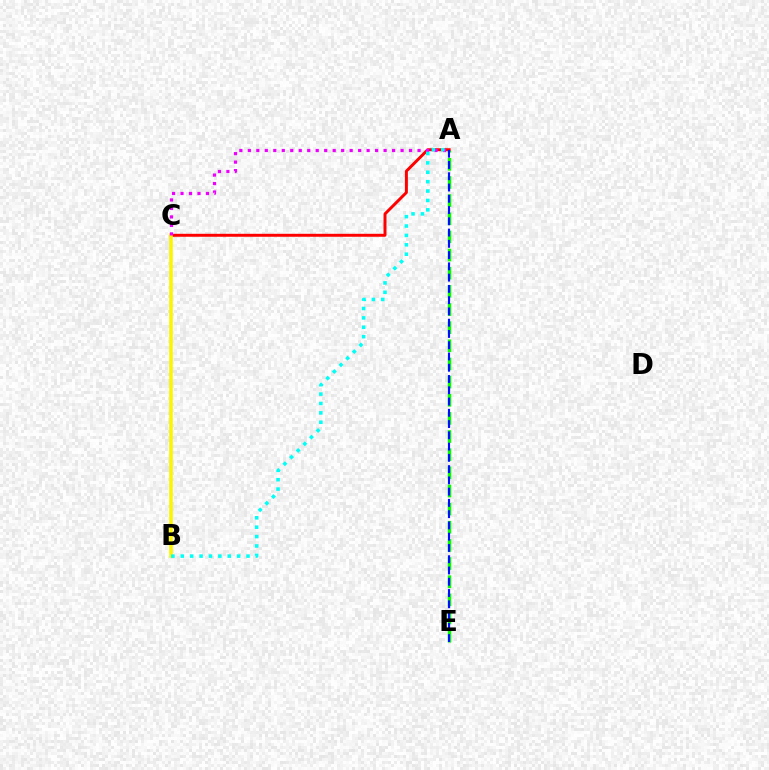{('A', 'E'): [{'color': '#08ff00', 'line_style': 'dashed', 'thickness': 2.47}, {'color': '#0010ff', 'line_style': 'dashed', 'thickness': 1.53}], ('A', 'C'): [{'color': '#ff0000', 'line_style': 'solid', 'thickness': 2.14}, {'color': '#ee00ff', 'line_style': 'dotted', 'thickness': 2.31}], ('B', 'C'): [{'color': '#fcf500', 'line_style': 'solid', 'thickness': 2.59}], ('A', 'B'): [{'color': '#00fff6', 'line_style': 'dotted', 'thickness': 2.55}]}